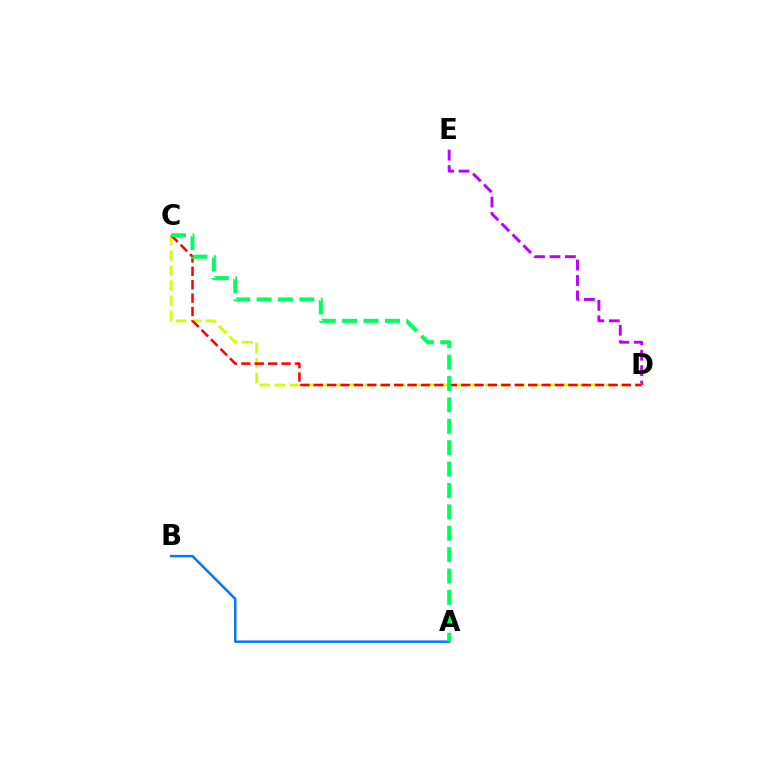{('D', 'E'): [{'color': '#b900ff', 'line_style': 'dashed', 'thickness': 2.1}], ('C', 'D'): [{'color': '#d1ff00', 'line_style': 'dashed', 'thickness': 2.04}, {'color': '#ff0000', 'line_style': 'dashed', 'thickness': 1.82}], ('A', 'B'): [{'color': '#0074ff', 'line_style': 'solid', 'thickness': 1.76}], ('A', 'C'): [{'color': '#00ff5c', 'line_style': 'dashed', 'thickness': 2.91}]}